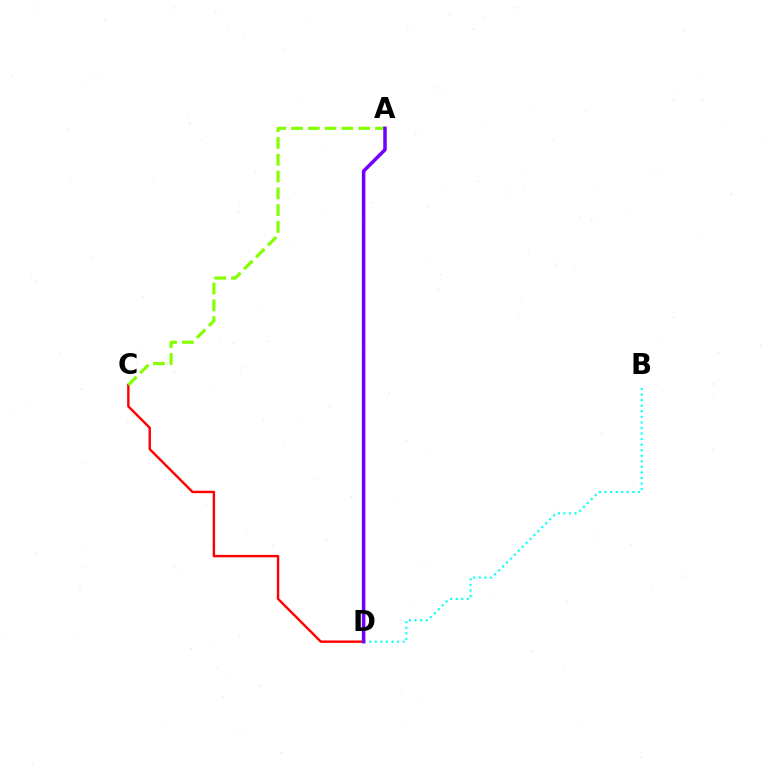{('C', 'D'): [{'color': '#ff0000', 'line_style': 'solid', 'thickness': 1.73}], ('A', 'C'): [{'color': '#84ff00', 'line_style': 'dashed', 'thickness': 2.28}], ('B', 'D'): [{'color': '#00fff6', 'line_style': 'dotted', 'thickness': 1.51}], ('A', 'D'): [{'color': '#7200ff', 'line_style': 'solid', 'thickness': 2.53}]}